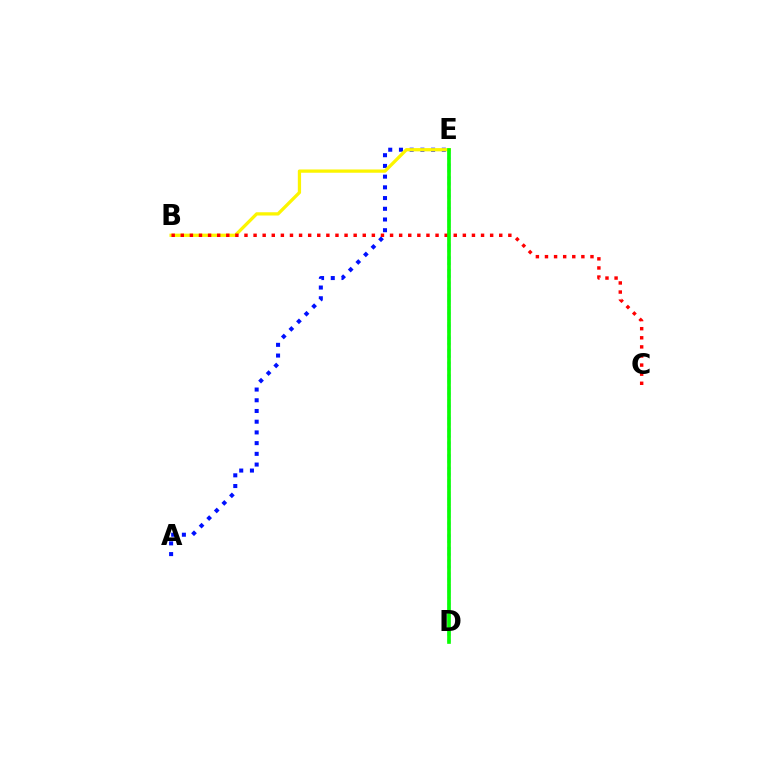{('D', 'E'): [{'color': '#00fff6', 'line_style': 'dashed', 'thickness': 1.8}, {'color': '#ee00ff', 'line_style': 'dotted', 'thickness': 1.68}, {'color': '#08ff00', 'line_style': 'solid', 'thickness': 2.64}], ('A', 'E'): [{'color': '#0010ff', 'line_style': 'dotted', 'thickness': 2.91}], ('B', 'E'): [{'color': '#fcf500', 'line_style': 'solid', 'thickness': 2.35}], ('B', 'C'): [{'color': '#ff0000', 'line_style': 'dotted', 'thickness': 2.47}]}